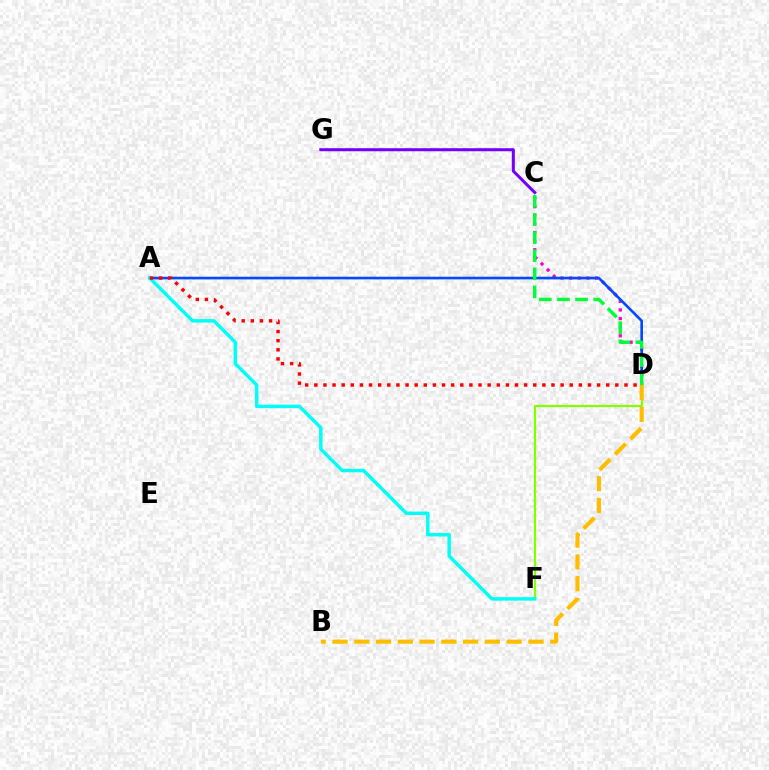{('C', 'D'): [{'color': '#ff00cf', 'line_style': 'dotted', 'thickness': 2.34}, {'color': '#00ff39', 'line_style': 'dashed', 'thickness': 2.46}], ('A', 'D'): [{'color': '#004bff', 'line_style': 'solid', 'thickness': 1.91}, {'color': '#ff0000', 'line_style': 'dotted', 'thickness': 2.48}], ('D', 'F'): [{'color': '#84ff00', 'line_style': 'solid', 'thickness': 1.59}], ('A', 'F'): [{'color': '#00fff6', 'line_style': 'solid', 'thickness': 2.49}], ('C', 'G'): [{'color': '#7200ff', 'line_style': 'solid', 'thickness': 2.18}], ('B', 'D'): [{'color': '#ffbd00', 'line_style': 'dashed', 'thickness': 2.96}]}